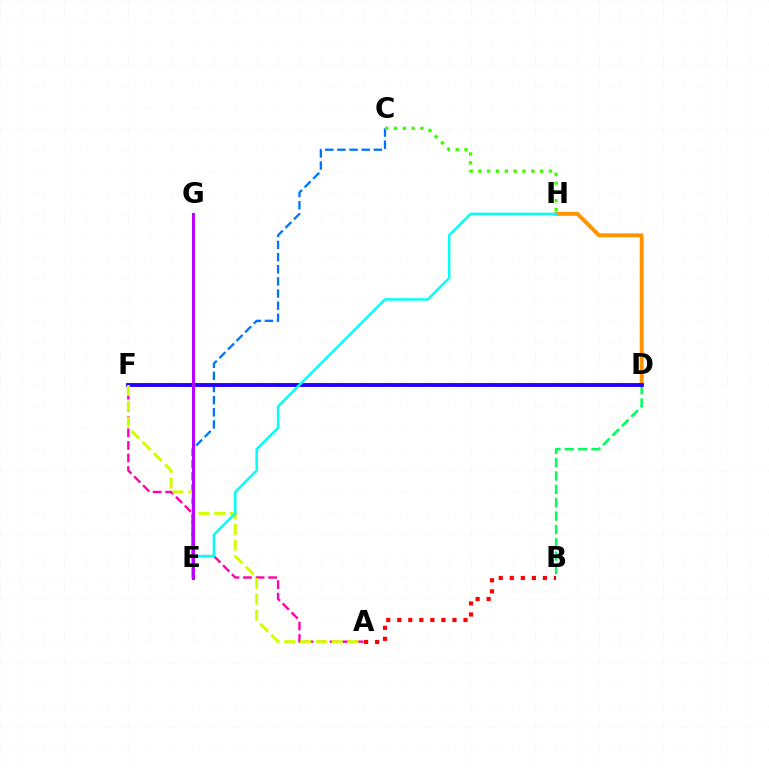{('D', 'H'): [{'color': '#ff9400', 'line_style': 'solid', 'thickness': 2.79}], ('C', 'E'): [{'color': '#0074ff', 'line_style': 'dashed', 'thickness': 1.65}], ('B', 'D'): [{'color': '#00ff5c', 'line_style': 'dashed', 'thickness': 1.81}], ('D', 'F'): [{'color': '#2500ff', 'line_style': 'solid', 'thickness': 2.8}], ('A', 'F'): [{'color': '#ff00ac', 'line_style': 'dashed', 'thickness': 1.71}, {'color': '#d1ff00', 'line_style': 'dashed', 'thickness': 2.14}], ('E', 'H'): [{'color': '#00fff6', 'line_style': 'solid', 'thickness': 1.79}], ('C', 'H'): [{'color': '#3dff00', 'line_style': 'dotted', 'thickness': 2.4}], ('A', 'B'): [{'color': '#ff0000', 'line_style': 'dotted', 'thickness': 3.0}], ('E', 'G'): [{'color': '#b900ff', 'line_style': 'solid', 'thickness': 2.15}]}